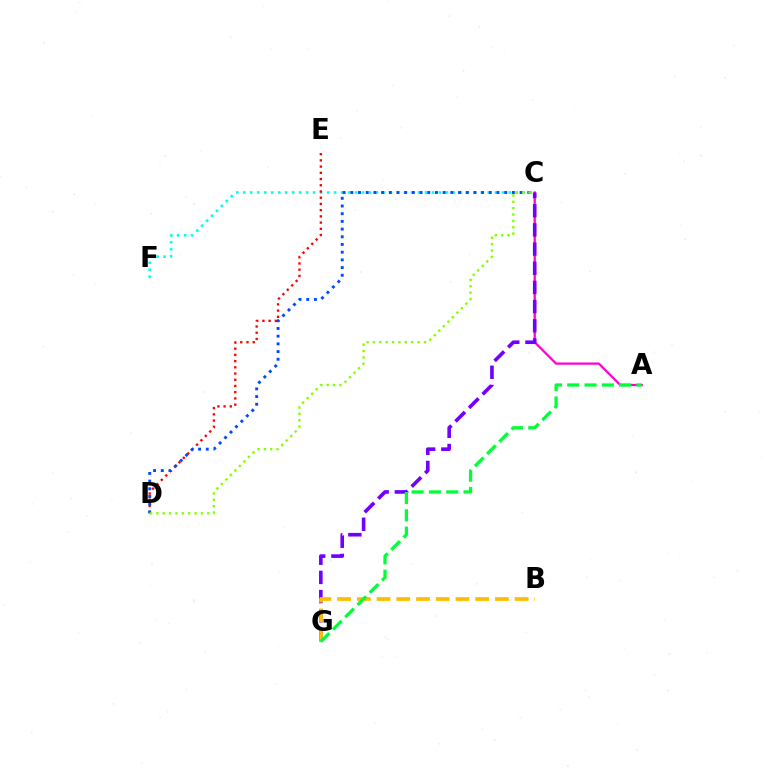{('C', 'F'): [{'color': '#00fff6', 'line_style': 'dotted', 'thickness': 1.9}], ('D', 'E'): [{'color': '#ff0000', 'line_style': 'dotted', 'thickness': 1.69}], ('A', 'C'): [{'color': '#ff00cf', 'line_style': 'solid', 'thickness': 1.62}], ('C', 'G'): [{'color': '#7200ff', 'line_style': 'dashed', 'thickness': 2.61}], ('C', 'D'): [{'color': '#004bff', 'line_style': 'dotted', 'thickness': 2.09}, {'color': '#84ff00', 'line_style': 'dotted', 'thickness': 1.73}], ('B', 'G'): [{'color': '#ffbd00', 'line_style': 'dashed', 'thickness': 2.68}], ('A', 'G'): [{'color': '#00ff39', 'line_style': 'dashed', 'thickness': 2.35}]}